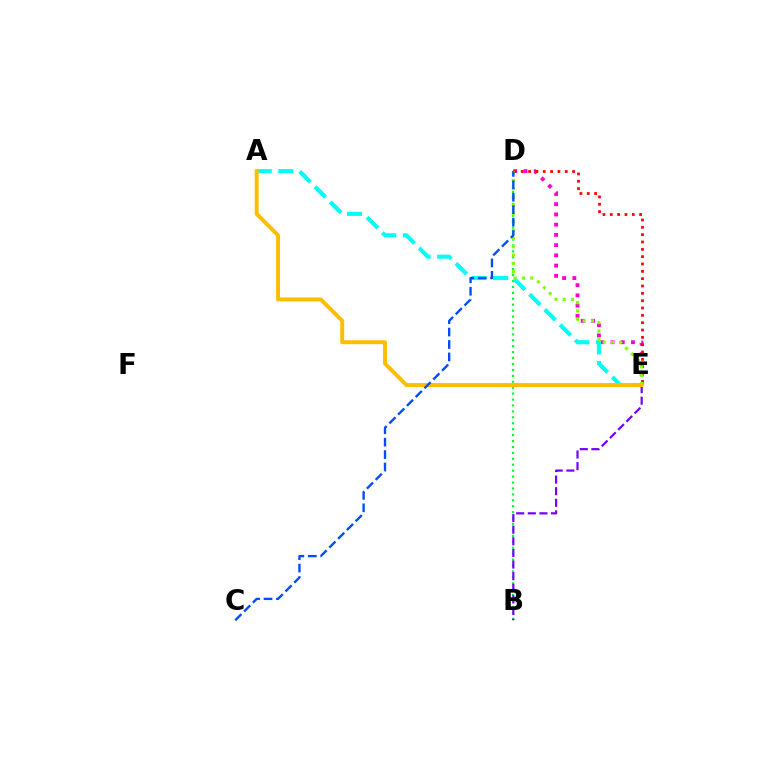{('D', 'E'): [{'color': '#ff00cf', 'line_style': 'dotted', 'thickness': 2.78}, {'color': '#ff0000', 'line_style': 'dotted', 'thickness': 1.99}, {'color': '#84ff00', 'line_style': 'dotted', 'thickness': 2.25}], ('B', 'D'): [{'color': '#00ff39', 'line_style': 'dotted', 'thickness': 1.61}], ('A', 'E'): [{'color': '#00fff6', 'line_style': 'dashed', 'thickness': 2.93}, {'color': '#ffbd00', 'line_style': 'solid', 'thickness': 2.83}], ('B', 'E'): [{'color': '#7200ff', 'line_style': 'dashed', 'thickness': 1.58}], ('C', 'D'): [{'color': '#004bff', 'line_style': 'dashed', 'thickness': 1.69}]}